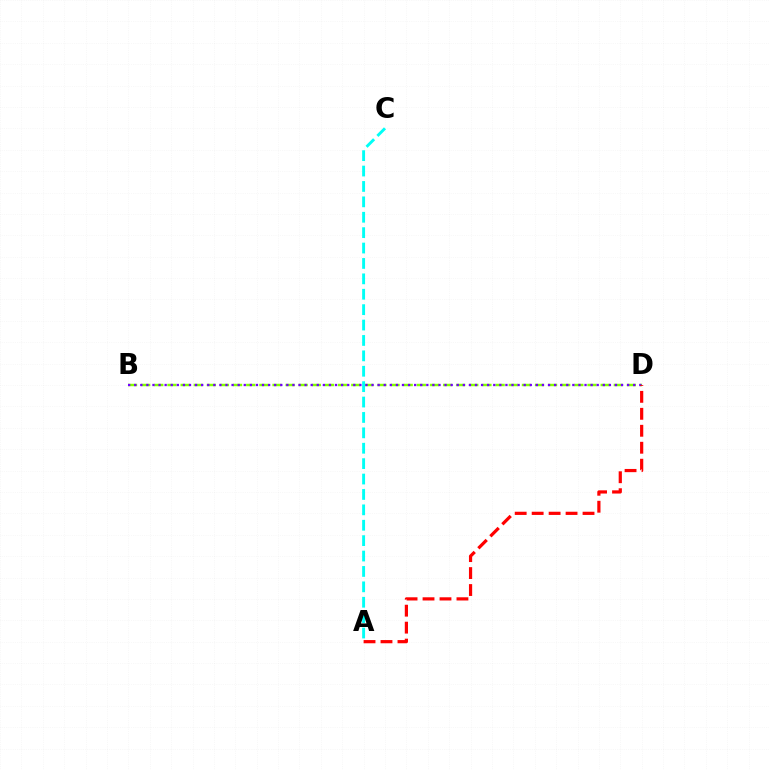{('B', 'D'): [{'color': '#84ff00', 'line_style': 'dashed', 'thickness': 1.78}, {'color': '#7200ff', 'line_style': 'dotted', 'thickness': 1.65}], ('A', 'C'): [{'color': '#00fff6', 'line_style': 'dashed', 'thickness': 2.09}], ('A', 'D'): [{'color': '#ff0000', 'line_style': 'dashed', 'thickness': 2.3}]}